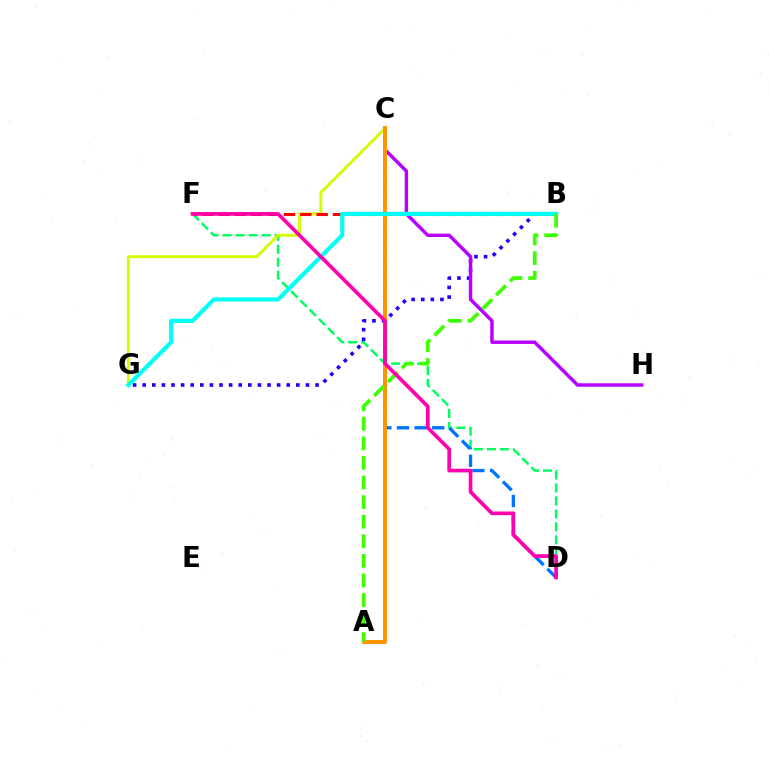{('D', 'F'): [{'color': '#00ff5c', 'line_style': 'dashed', 'thickness': 1.76}, {'color': '#ff00ac', 'line_style': 'solid', 'thickness': 2.64}], ('C', 'G'): [{'color': '#d1ff00', 'line_style': 'solid', 'thickness': 2.11}], ('C', 'D'): [{'color': '#0074ff', 'line_style': 'dashed', 'thickness': 2.39}], ('B', 'G'): [{'color': '#2500ff', 'line_style': 'dotted', 'thickness': 2.61}, {'color': '#00fff6', 'line_style': 'solid', 'thickness': 2.98}], ('B', 'F'): [{'color': '#ff0000', 'line_style': 'dashed', 'thickness': 2.22}], ('C', 'H'): [{'color': '#b900ff', 'line_style': 'solid', 'thickness': 2.48}], ('A', 'C'): [{'color': '#ff9400', 'line_style': 'solid', 'thickness': 2.85}], ('A', 'B'): [{'color': '#3dff00', 'line_style': 'dashed', 'thickness': 2.66}]}